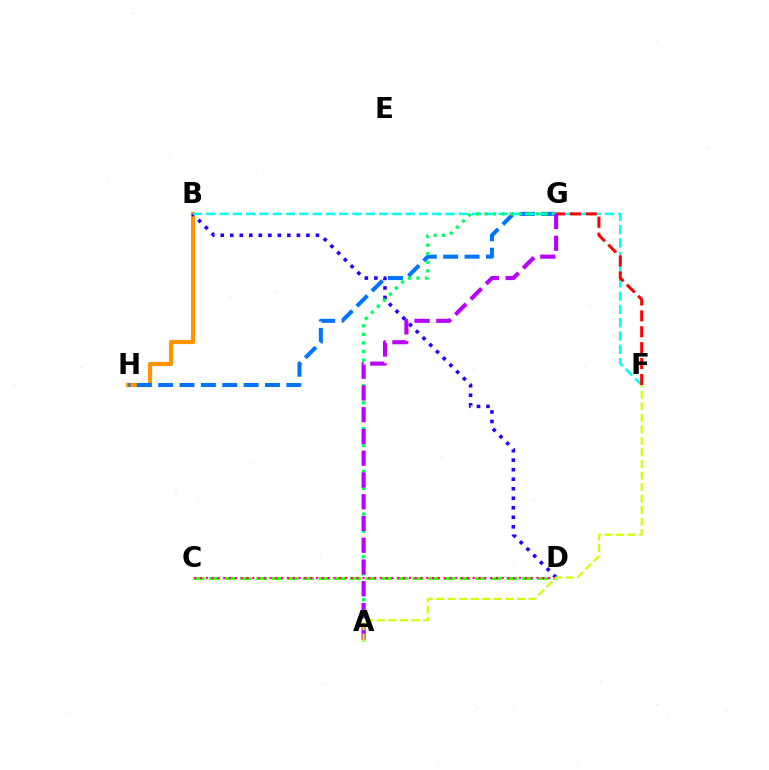{('B', 'H'): [{'color': '#ff9400', 'line_style': 'solid', 'thickness': 2.99}], ('G', 'H'): [{'color': '#0074ff', 'line_style': 'dashed', 'thickness': 2.9}], ('C', 'D'): [{'color': '#3dff00', 'line_style': 'dashed', 'thickness': 2.13}, {'color': '#ff00ac', 'line_style': 'dotted', 'thickness': 1.58}], ('B', 'D'): [{'color': '#2500ff', 'line_style': 'dotted', 'thickness': 2.59}], ('B', 'F'): [{'color': '#00fff6', 'line_style': 'dashed', 'thickness': 1.81}], ('F', 'G'): [{'color': '#ff0000', 'line_style': 'dashed', 'thickness': 2.16}], ('A', 'G'): [{'color': '#00ff5c', 'line_style': 'dotted', 'thickness': 2.32}, {'color': '#b900ff', 'line_style': 'dashed', 'thickness': 2.96}], ('A', 'F'): [{'color': '#d1ff00', 'line_style': 'dashed', 'thickness': 1.57}]}